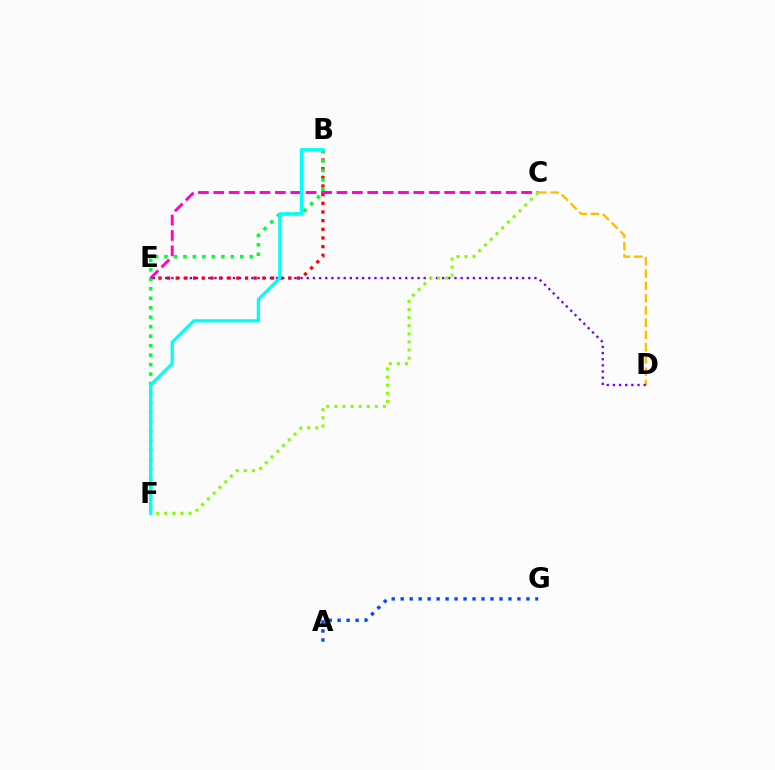{('C', 'D'): [{'color': '#ffbd00', 'line_style': 'dashed', 'thickness': 1.66}], ('D', 'E'): [{'color': '#7200ff', 'line_style': 'dotted', 'thickness': 1.67}], ('B', 'E'): [{'color': '#ff0000', 'line_style': 'dotted', 'thickness': 2.35}], ('B', 'F'): [{'color': '#00ff39', 'line_style': 'dotted', 'thickness': 2.58}, {'color': '#00fff6', 'line_style': 'solid', 'thickness': 2.33}], ('C', 'E'): [{'color': '#ff00cf', 'line_style': 'dashed', 'thickness': 2.09}], ('C', 'F'): [{'color': '#84ff00', 'line_style': 'dotted', 'thickness': 2.2}], ('A', 'G'): [{'color': '#004bff', 'line_style': 'dotted', 'thickness': 2.44}]}